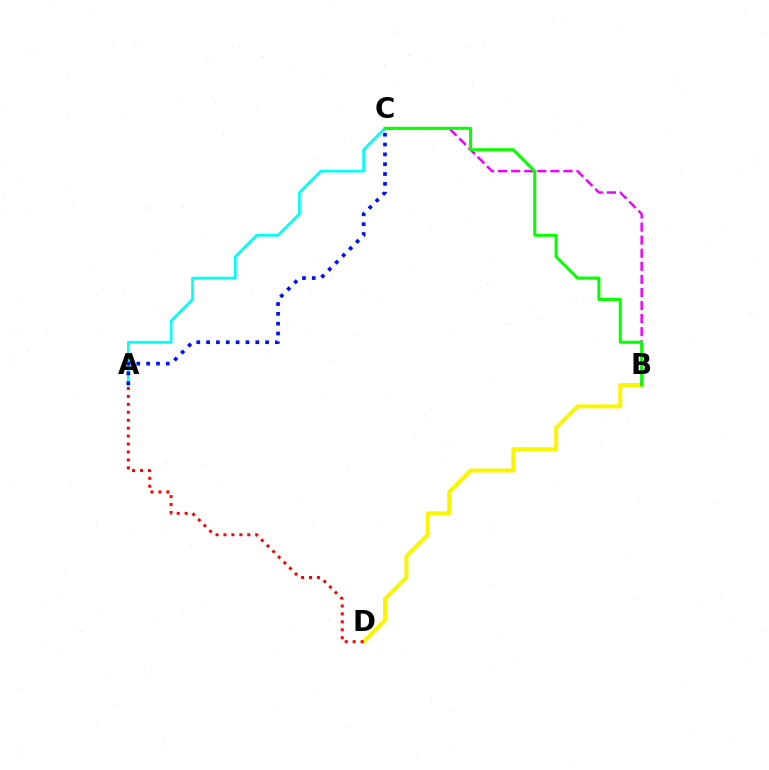{('B', 'D'): [{'color': '#fcf500', 'line_style': 'solid', 'thickness': 2.85}], ('A', 'D'): [{'color': '#ff0000', 'line_style': 'dotted', 'thickness': 2.16}], ('A', 'C'): [{'color': '#00fff6', 'line_style': 'solid', 'thickness': 1.95}, {'color': '#0010ff', 'line_style': 'dotted', 'thickness': 2.67}], ('B', 'C'): [{'color': '#ee00ff', 'line_style': 'dashed', 'thickness': 1.78}, {'color': '#08ff00', 'line_style': 'solid', 'thickness': 2.19}]}